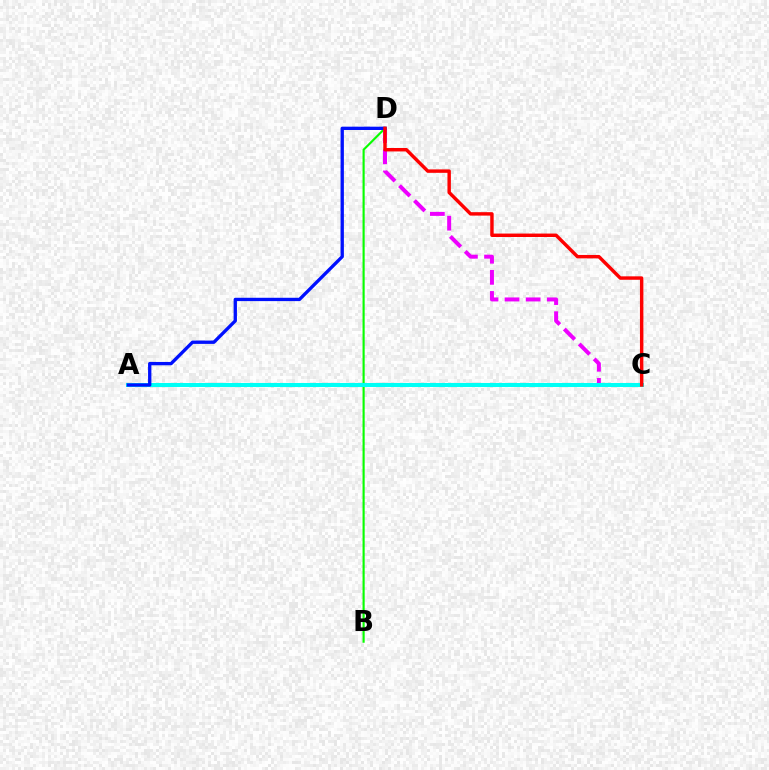{('A', 'C'): [{'color': '#fcf500', 'line_style': 'dotted', 'thickness': 1.66}, {'color': '#00fff6', 'line_style': 'solid', 'thickness': 2.9}], ('B', 'D'): [{'color': '#08ff00', 'line_style': 'solid', 'thickness': 1.54}], ('C', 'D'): [{'color': '#ee00ff', 'line_style': 'dashed', 'thickness': 2.87}, {'color': '#ff0000', 'line_style': 'solid', 'thickness': 2.47}], ('A', 'D'): [{'color': '#0010ff', 'line_style': 'solid', 'thickness': 2.39}]}